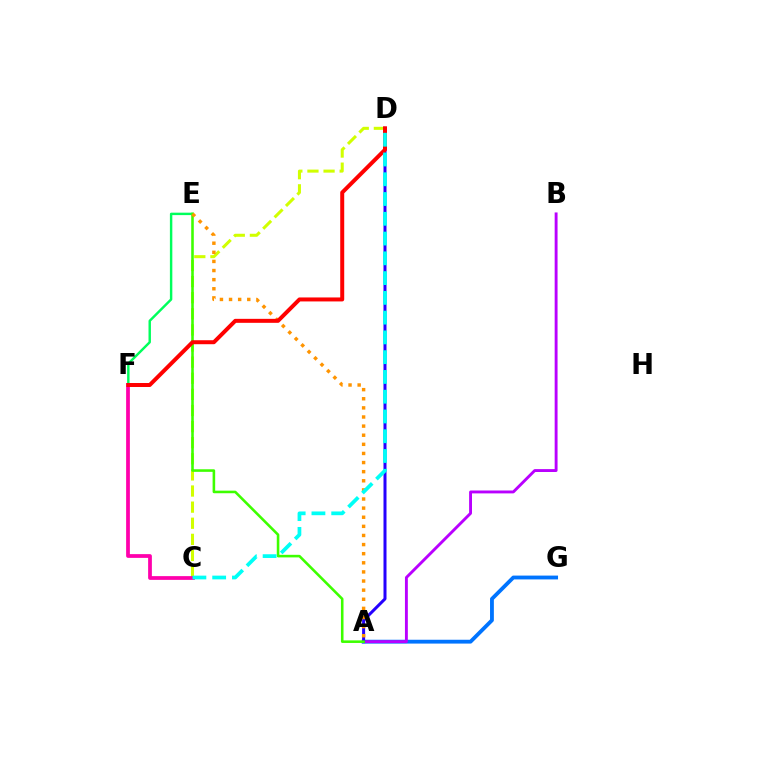{('A', 'G'): [{'color': '#0074ff', 'line_style': 'solid', 'thickness': 2.76}], ('C', 'D'): [{'color': '#d1ff00', 'line_style': 'dashed', 'thickness': 2.19}, {'color': '#00fff6', 'line_style': 'dashed', 'thickness': 2.69}], ('C', 'F'): [{'color': '#ff00ac', 'line_style': 'solid', 'thickness': 2.7}], ('A', 'B'): [{'color': '#b900ff', 'line_style': 'solid', 'thickness': 2.08}], ('A', 'D'): [{'color': '#2500ff', 'line_style': 'solid', 'thickness': 2.16}], ('E', 'F'): [{'color': '#00ff5c', 'line_style': 'solid', 'thickness': 1.75}], ('A', 'E'): [{'color': '#3dff00', 'line_style': 'solid', 'thickness': 1.86}, {'color': '#ff9400', 'line_style': 'dotted', 'thickness': 2.48}], ('D', 'F'): [{'color': '#ff0000', 'line_style': 'solid', 'thickness': 2.87}]}